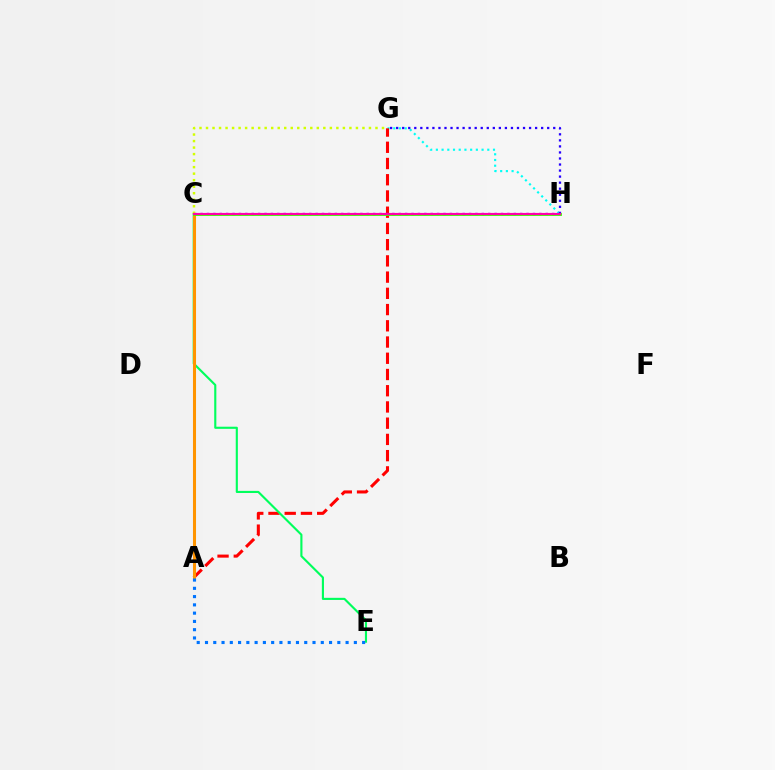{('G', 'H'): [{'color': '#00fff6', 'line_style': 'dotted', 'thickness': 1.55}, {'color': '#2500ff', 'line_style': 'dotted', 'thickness': 1.64}], ('A', 'G'): [{'color': '#ff0000', 'line_style': 'dashed', 'thickness': 2.2}], ('C', 'E'): [{'color': '#00ff5c', 'line_style': 'solid', 'thickness': 1.53}], ('C', 'H'): [{'color': '#b900ff', 'line_style': 'dotted', 'thickness': 1.74}, {'color': '#3dff00', 'line_style': 'solid', 'thickness': 2.05}, {'color': '#ff00ac', 'line_style': 'solid', 'thickness': 1.54}], ('A', 'C'): [{'color': '#ff9400', 'line_style': 'solid', 'thickness': 2.19}], ('A', 'E'): [{'color': '#0074ff', 'line_style': 'dotted', 'thickness': 2.25}], ('C', 'G'): [{'color': '#d1ff00', 'line_style': 'dotted', 'thickness': 1.77}]}